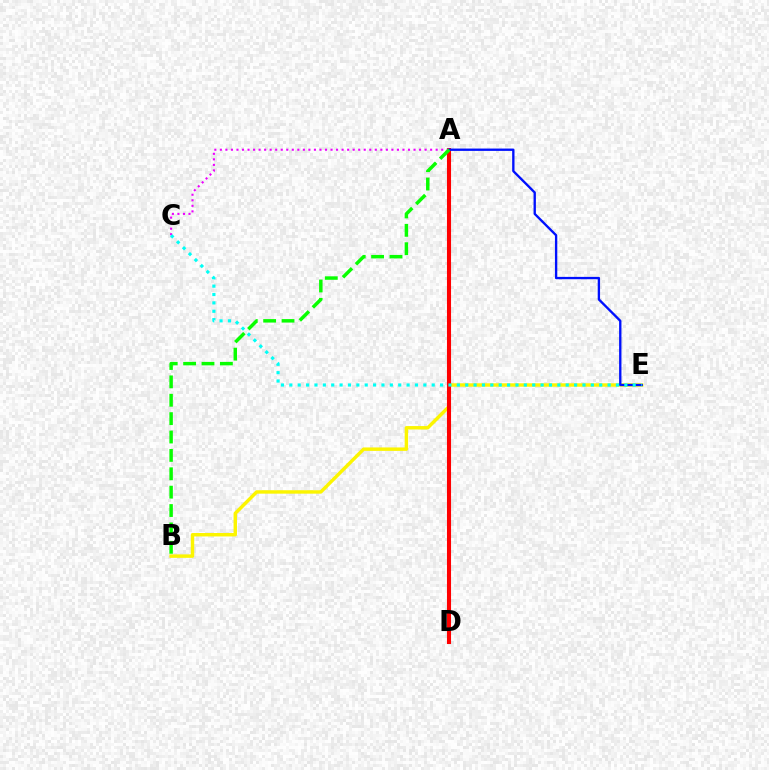{('B', 'E'): [{'color': '#fcf500', 'line_style': 'solid', 'thickness': 2.48}], ('A', 'D'): [{'color': '#ff0000', 'line_style': 'solid', 'thickness': 2.94}], ('A', 'C'): [{'color': '#ee00ff', 'line_style': 'dotted', 'thickness': 1.5}], ('A', 'E'): [{'color': '#0010ff', 'line_style': 'solid', 'thickness': 1.69}], ('A', 'B'): [{'color': '#08ff00', 'line_style': 'dashed', 'thickness': 2.5}], ('C', 'E'): [{'color': '#00fff6', 'line_style': 'dotted', 'thickness': 2.28}]}